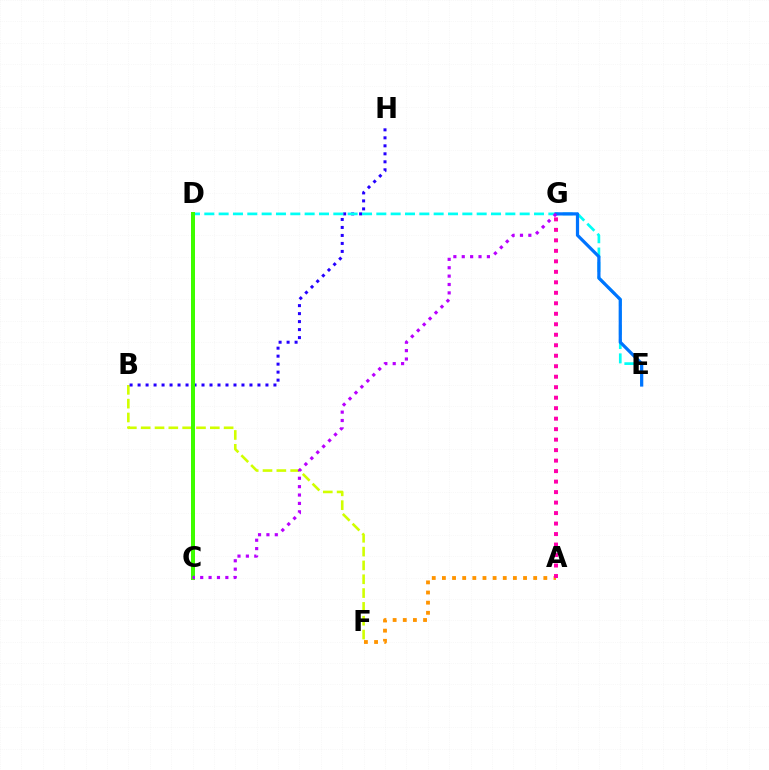{('B', 'F'): [{'color': '#d1ff00', 'line_style': 'dashed', 'thickness': 1.88}], ('B', 'H'): [{'color': '#2500ff', 'line_style': 'dotted', 'thickness': 2.17}], ('D', 'E'): [{'color': '#00fff6', 'line_style': 'dashed', 'thickness': 1.95}], ('C', 'D'): [{'color': '#00ff5c', 'line_style': 'dotted', 'thickness': 1.76}, {'color': '#ff0000', 'line_style': 'solid', 'thickness': 2.75}, {'color': '#3dff00', 'line_style': 'solid', 'thickness': 2.86}], ('E', 'G'): [{'color': '#0074ff', 'line_style': 'solid', 'thickness': 2.32}], ('A', 'F'): [{'color': '#ff9400', 'line_style': 'dotted', 'thickness': 2.76}], ('A', 'G'): [{'color': '#ff00ac', 'line_style': 'dotted', 'thickness': 2.85}], ('C', 'G'): [{'color': '#b900ff', 'line_style': 'dotted', 'thickness': 2.28}]}